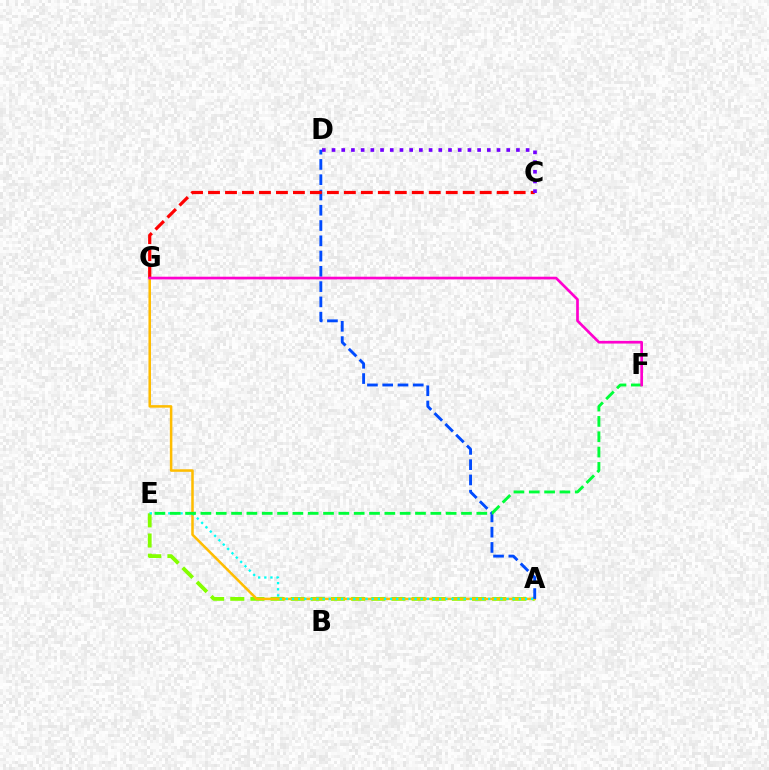{('A', 'E'): [{'color': '#84ff00', 'line_style': 'dashed', 'thickness': 2.74}, {'color': '#00fff6', 'line_style': 'dotted', 'thickness': 1.67}], ('A', 'G'): [{'color': '#ffbd00', 'line_style': 'solid', 'thickness': 1.82}], ('A', 'D'): [{'color': '#004bff', 'line_style': 'dashed', 'thickness': 2.07}], ('C', 'G'): [{'color': '#ff0000', 'line_style': 'dashed', 'thickness': 2.31}], ('E', 'F'): [{'color': '#00ff39', 'line_style': 'dashed', 'thickness': 2.08}], ('F', 'G'): [{'color': '#ff00cf', 'line_style': 'solid', 'thickness': 1.93}], ('C', 'D'): [{'color': '#7200ff', 'line_style': 'dotted', 'thickness': 2.64}]}